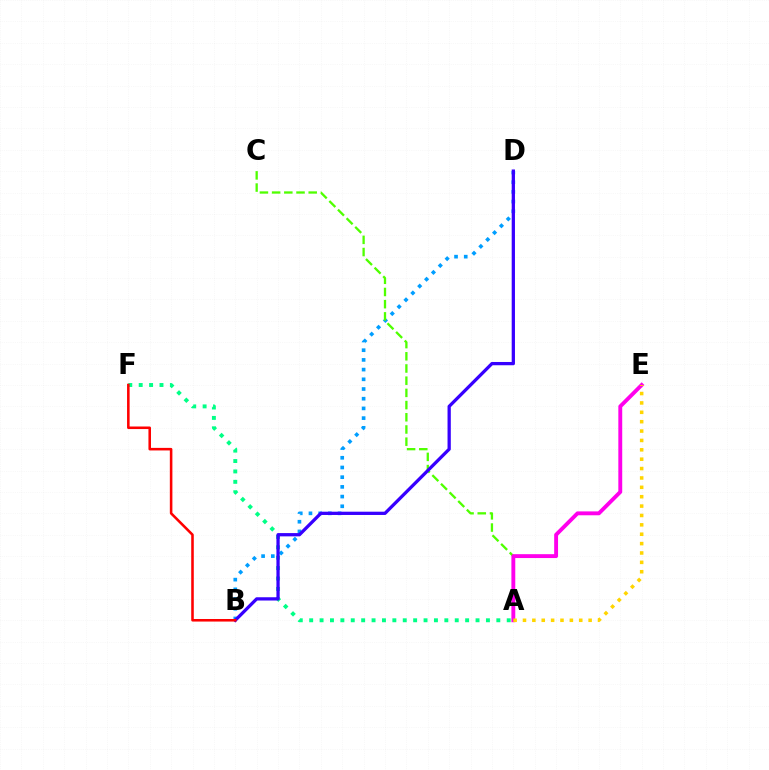{('B', 'D'): [{'color': '#009eff', 'line_style': 'dotted', 'thickness': 2.64}, {'color': '#3700ff', 'line_style': 'solid', 'thickness': 2.36}], ('A', 'F'): [{'color': '#00ff86', 'line_style': 'dotted', 'thickness': 2.82}], ('A', 'C'): [{'color': '#4fff00', 'line_style': 'dashed', 'thickness': 1.66}], ('A', 'E'): [{'color': '#ff00ed', 'line_style': 'solid', 'thickness': 2.79}, {'color': '#ffd500', 'line_style': 'dotted', 'thickness': 2.55}], ('B', 'F'): [{'color': '#ff0000', 'line_style': 'solid', 'thickness': 1.85}]}